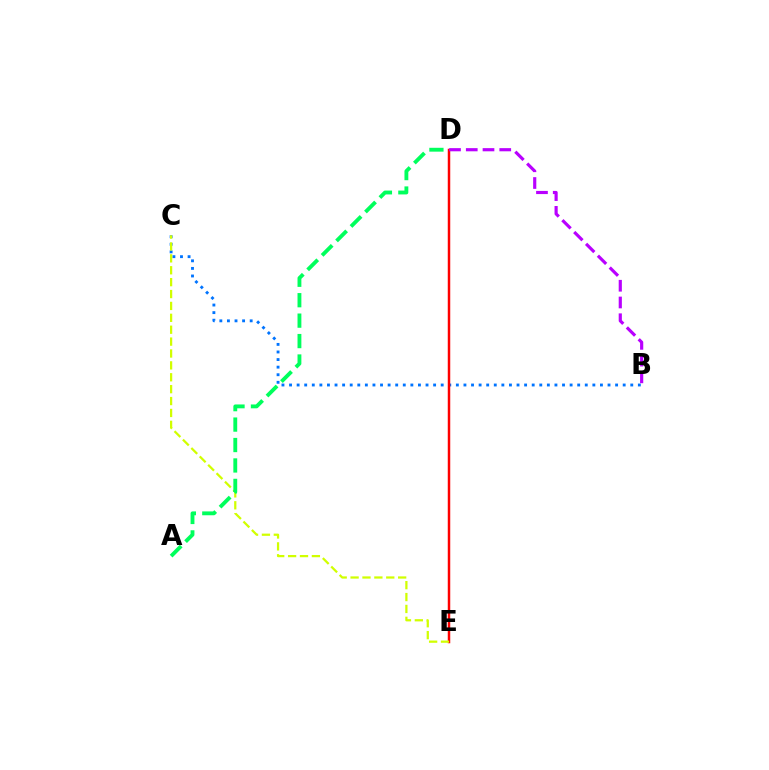{('B', 'C'): [{'color': '#0074ff', 'line_style': 'dotted', 'thickness': 2.06}], ('D', 'E'): [{'color': '#ff0000', 'line_style': 'solid', 'thickness': 1.79}], ('C', 'E'): [{'color': '#d1ff00', 'line_style': 'dashed', 'thickness': 1.62}], ('A', 'D'): [{'color': '#00ff5c', 'line_style': 'dashed', 'thickness': 2.78}], ('B', 'D'): [{'color': '#b900ff', 'line_style': 'dashed', 'thickness': 2.27}]}